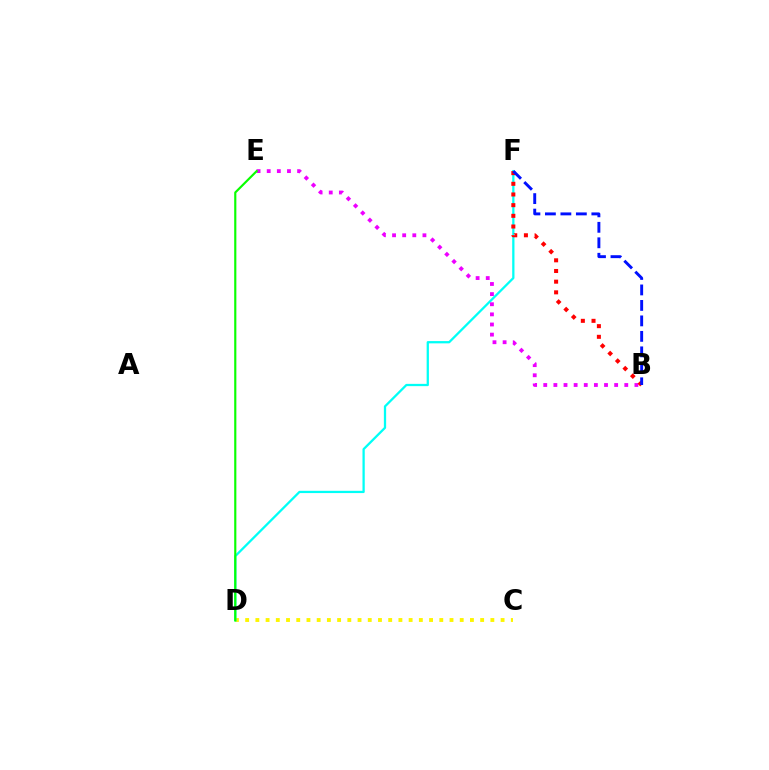{('C', 'D'): [{'color': '#fcf500', 'line_style': 'dotted', 'thickness': 2.78}], ('D', 'F'): [{'color': '#00fff6', 'line_style': 'solid', 'thickness': 1.63}], ('B', 'E'): [{'color': '#ee00ff', 'line_style': 'dotted', 'thickness': 2.75}], ('B', 'F'): [{'color': '#ff0000', 'line_style': 'dotted', 'thickness': 2.9}, {'color': '#0010ff', 'line_style': 'dashed', 'thickness': 2.1}], ('D', 'E'): [{'color': '#08ff00', 'line_style': 'solid', 'thickness': 1.55}]}